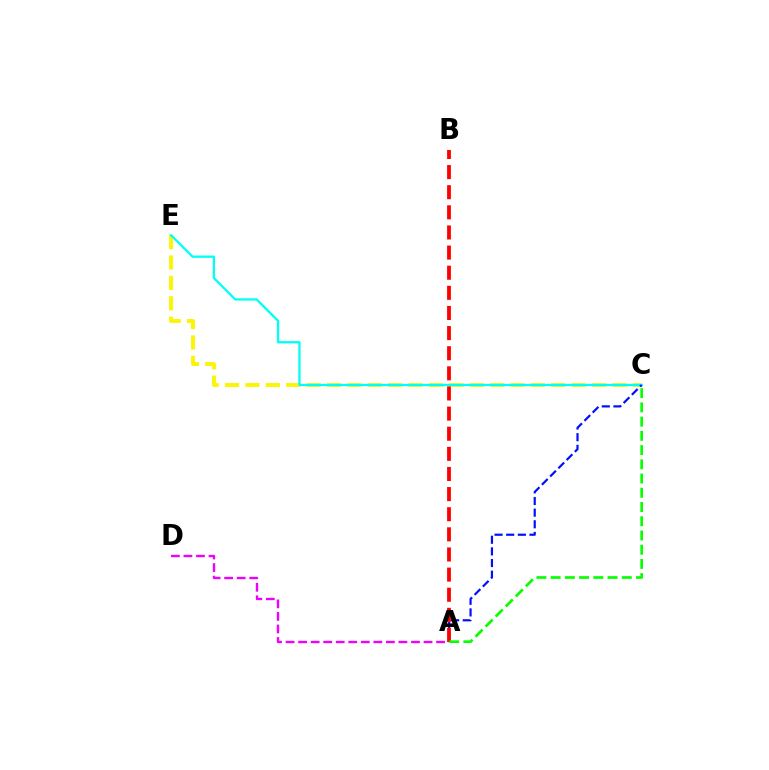{('C', 'E'): [{'color': '#fcf500', 'line_style': 'dashed', 'thickness': 2.77}, {'color': '#00fff6', 'line_style': 'solid', 'thickness': 1.64}], ('A', 'C'): [{'color': '#0010ff', 'line_style': 'dashed', 'thickness': 1.58}, {'color': '#08ff00', 'line_style': 'dashed', 'thickness': 1.93}], ('A', 'B'): [{'color': '#ff0000', 'line_style': 'dashed', 'thickness': 2.73}], ('A', 'D'): [{'color': '#ee00ff', 'line_style': 'dashed', 'thickness': 1.7}]}